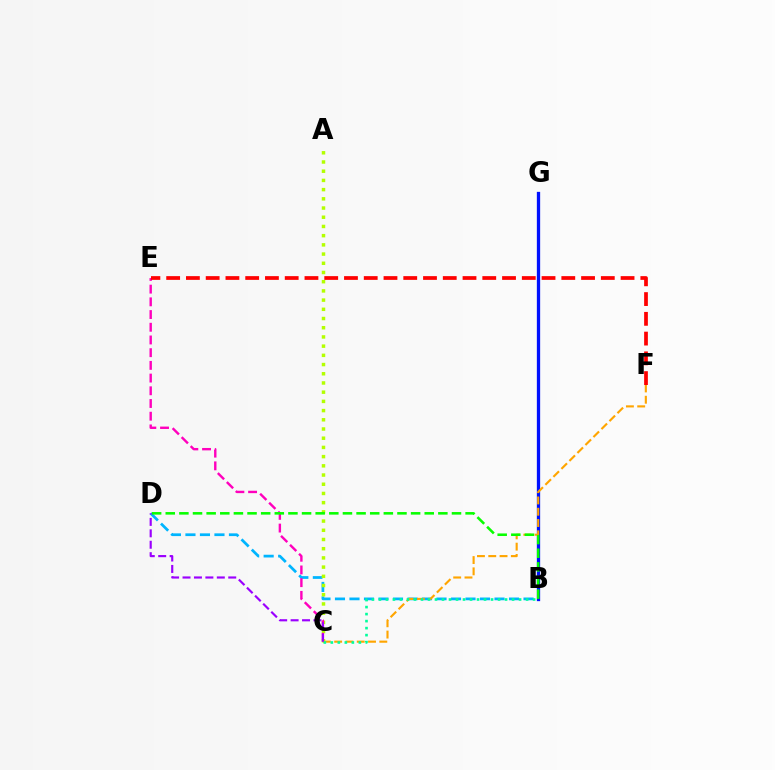{('B', 'D'): [{'color': '#00b5ff', 'line_style': 'dashed', 'thickness': 1.97}, {'color': '#08ff00', 'line_style': 'dashed', 'thickness': 1.85}], ('A', 'C'): [{'color': '#b3ff00', 'line_style': 'dotted', 'thickness': 2.5}], ('C', 'E'): [{'color': '#ff00bd', 'line_style': 'dashed', 'thickness': 1.73}], ('B', 'G'): [{'color': '#0010ff', 'line_style': 'solid', 'thickness': 2.38}], ('C', 'F'): [{'color': '#ffa500', 'line_style': 'dashed', 'thickness': 1.53}], ('B', 'C'): [{'color': '#00ff9d', 'line_style': 'dotted', 'thickness': 1.9}], ('E', 'F'): [{'color': '#ff0000', 'line_style': 'dashed', 'thickness': 2.68}], ('C', 'D'): [{'color': '#9b00ff', 'line_style': 'dashed', 'thickness': 1.55}]}